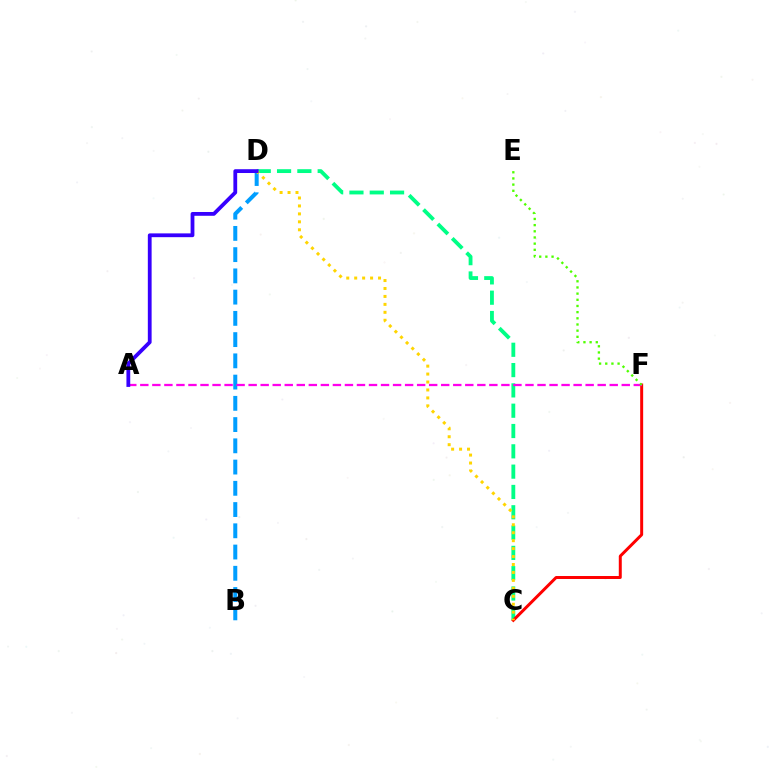{('B', 'D'): [{'color': '#009eff', 'line_style': 'dashed', 'thickness': 2.89}], ('C', 'D'): [{'color': '#00ff86', 'line_style': 'dashed', 'thickness': 2.76}, {'color': '#ffd500', 'line_style': 'dotted', 'thickness': 2.16}], ('C', 'F'): [{'color': '#ff0000', 'line_style': 'solid', 'thickness': 2.14}], ('A', 'F'): [{'color': '#ff00ed', 'line_style': 'dashed', 'thickness': 1.64}], ('E', 'F'): [{'color': '#4fff00', 'line_style': 'dotted', 'thickness': 1.68}], ('A', 'D'): [{'color': '#3700ff', 'line_style': 'solid', 'thickness': 2.73}]}